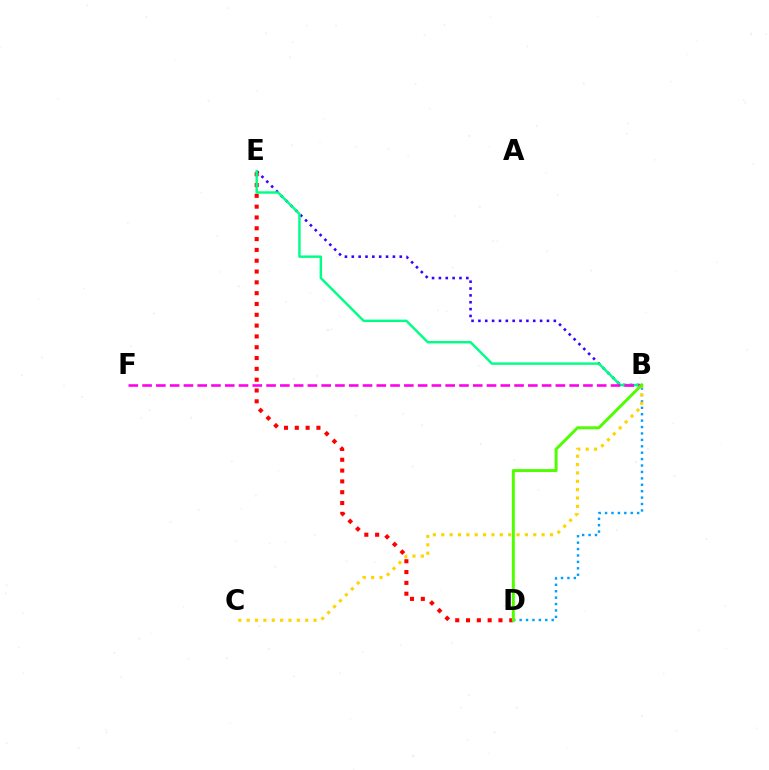{('B', 'D'): [{'color': '#009eff', 'line_style': 'dotted', 'thickness': 1.74}, {'color': '#4fff00', 'line_style': 'solid', 'thickness': 2.13}], ('B', 'C'): [{'color': '#ffd500', 'line_style': 'dotted', 'thickness': 2.27}], ('B', 'E'): [{'color': '#3700ff', 'line_style': 'dotted', 'thickness': 1.86}, {'color': '#00ff86', 'line_style': 'solid', 'thickness': 1.76}], ('D', 'E'): [{'color': '#ff0000', 'line_style': 'dotted', 'thickness': 2.94}], ('B', 'F'): [{'color': '#ff00ed', 'line_style': 'dashed', 'thickness': 1.87}]}